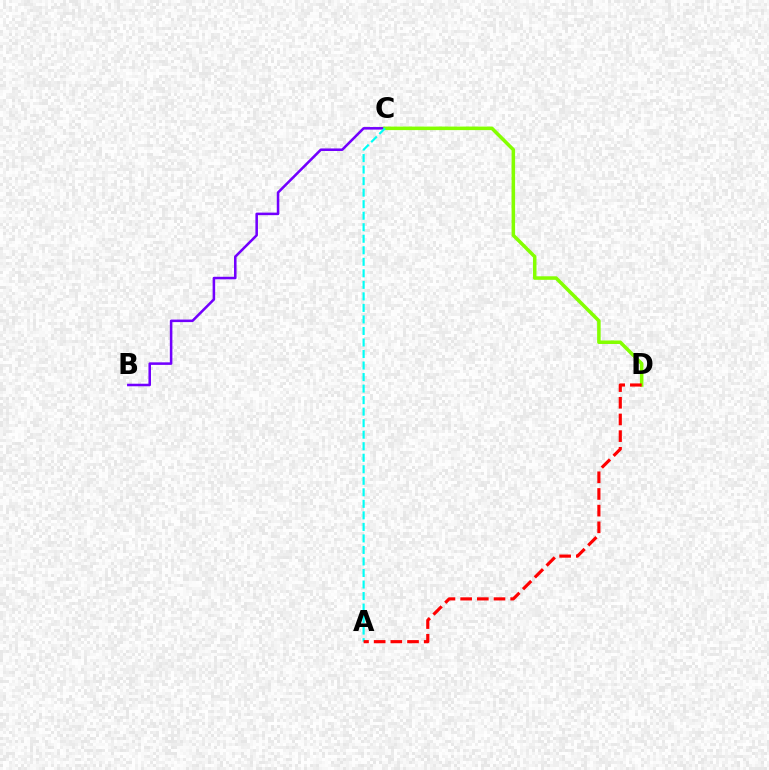{('B', 'C'): [{'color': '#7200ff', 'line_style': 'solid', 'thickness': 1.83}], ('C', 'D'): [{'color': '#84ff00', 'line_style': 'solid', 'thickness': 2.54}], ('A', 'C'): [{'color': '#00fff6', 'line_style': 'dashed', 'thickness': 1.57}], ('A', 'D'): [{'color': '#ff0000', 'line_style': 'dashed', 'thickness': 2.27}]}